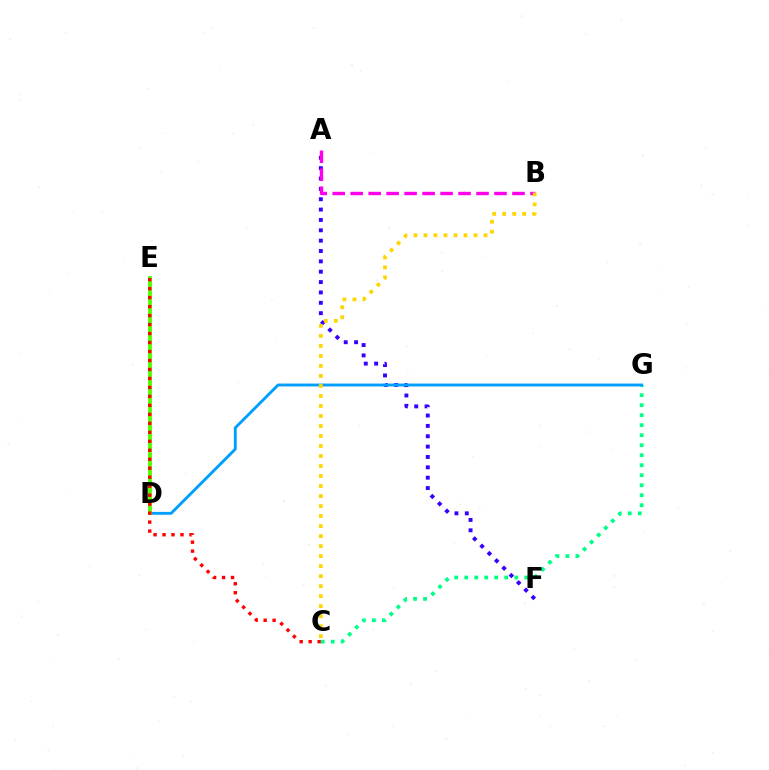{('A', 'F'): [{'color': '#3700ff', 'line_style': 'dotted', 'thickness': 2.81}], ('C', 'G'): [{'color': '#00ff86', 'line_style': 'dotted', 'thickness': 2.72}], ('D', 'G'): [{'color': '#009eff', 'line_style': 'solid', 'thickness': 2.07}], ('D', 'E'): [{'color': '#4fff00', 'line_style': 'solid', 'thickness': 2.75}], ('A', 'B'): [{'color': '#ff00ed', 'line_style': 'dashed', 'thickness': 2.44}], ('B', 'C'): [{'color': '#ffd500', 'line_style': 'dotted', 'thickness': 2.72}], ('C', 'E'): [{'color': '#ff0000', 'line_style': 'dotted', 'thickness': 2.44}]}